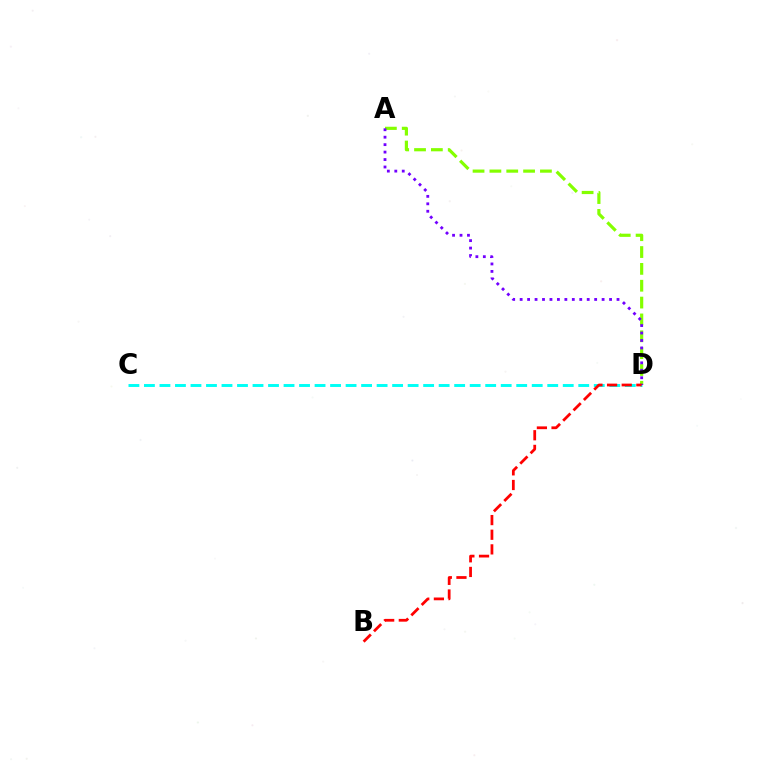{('A', 'D'): [{'color': '#84ff00', 'line_style': 'dashed', 'thickness': 2.29}, {'color': '#7200ff', 'line_style': 'dotted', 'thickness': 2.02}], ('C', 'D'): [{'color': '#00fff6', 'line_style': 'dashed', 'thickness': 2.11}], ('B', 'D'): [{'color': '#ff0000', 'line_style': 'dashed', 'thickness': 1.99}]}